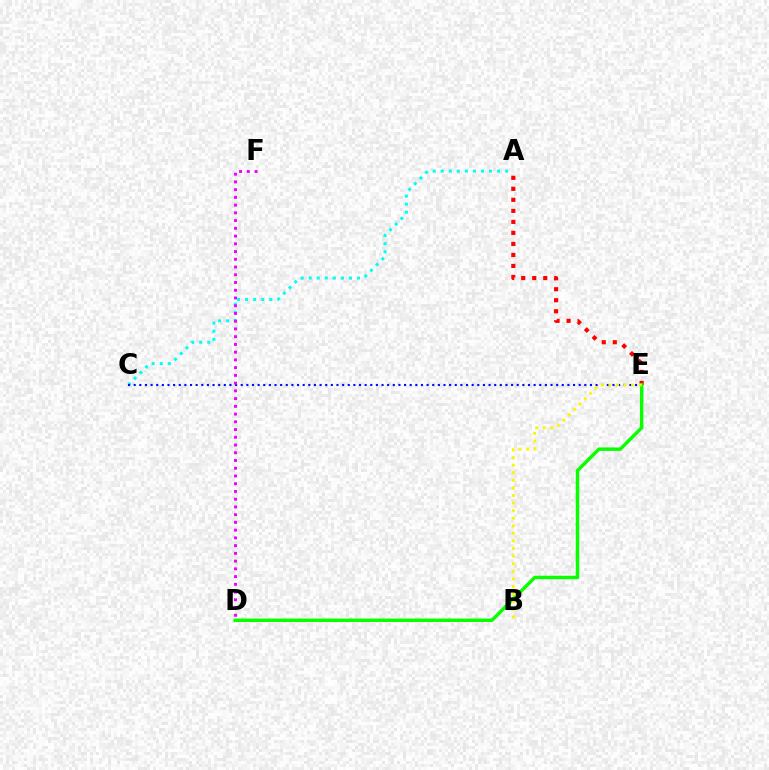{('A', 'C'): [{'color': '#00fff6', 'line_style': 'dotted', 'thickness': 2.19}], ('C', 'E'): [{'color': '#0010ff', 'line_style': 'dotted', 'thickness': 1.53}], ('A', 'E'): [{'color': '#ff0000', 'line_style': 'dotted', 'thickness': 2.99}], ('D', 'E'): [{'color': '#08ff00', 'line_style': 'solid', 'thickness': 2.47}], ('B', 'E'): [{'color': '#fcf500', 'line_style': 'dotted', 'thickness': 2.06}], ('D', 'F'): [{'color': '#ee00ff', 'line_style': 'dotted', 'thickness': 2.1}]}